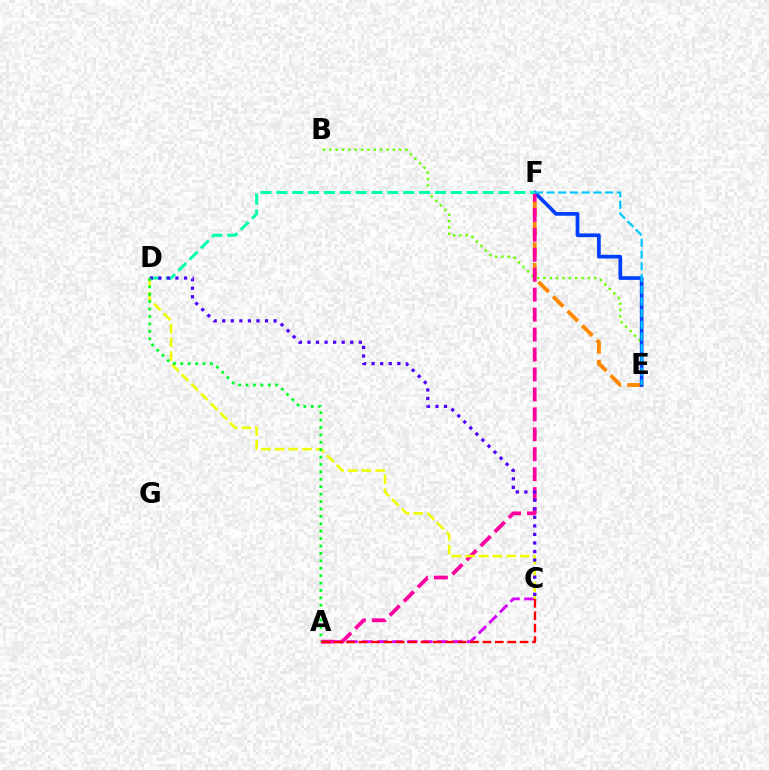{('E', 'F'): [{'color': '#ff8800', 'line_style': 'dashed', 'thickness': 2.79}, {'color': '#003fff', 'line_style': 'solid', 'thickness': 2.65}, {'color': '#00c7ff', 'line_style': 'dashed', 'thickness': 1.59}], ('B', 'E'): [{'color': '#66ff00', 'line_style': 'dotted', 'thickness': 1.73}], ('A', 'C'): [{'color': '#d600ff', 'line_style': 'dashed', 'thickness': 2.04}, {'color': '#ff0000', 'line_style': 'dashed', 'thickness': 1.68}], ('A', 'F'): [{'color': '#ff00a0', 'line_style': 'dashed', 'thickness': 2.71}], ('C', 'D'): [{'color': '#eeff00', 'line_style': 'dashed', 'thickness': 1.86}, {'color': '#4f00ff', 'line_style': 'dotted', 'thickness': 2.32}], ('D', 'F'): [{'color': '#00ffaf', 'line_style': 'dashed', 'thickness': 2.16}], ('A', 'D'): [{'color': '#00ff27', 'line_style': 'dotted', 'thickness': 2.01}]}